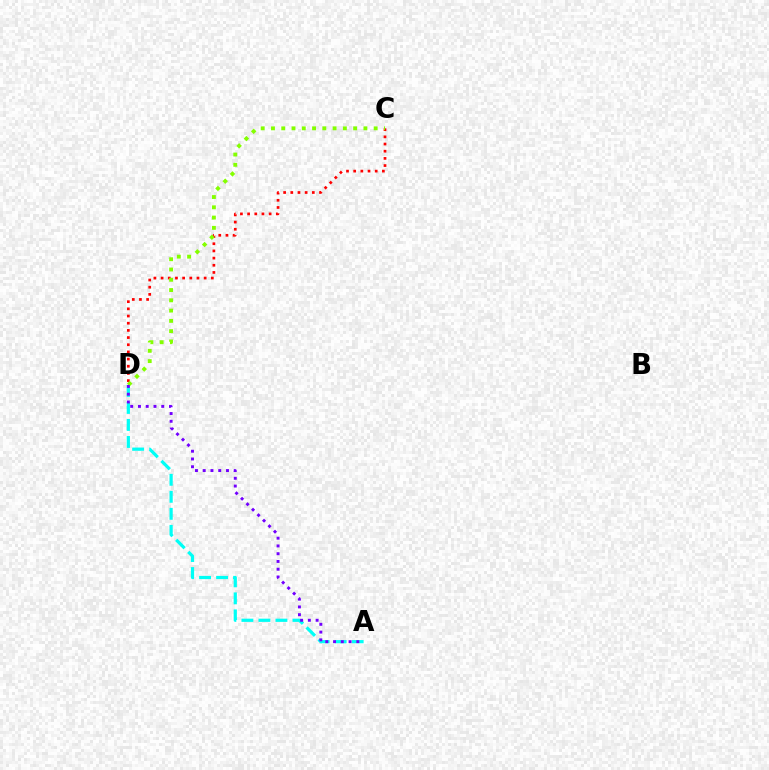{('C', 'D'): [{'color': '#ff0000', 'line_style': 'dotted', 'thickness': 1.95}, {'color': '#84ff00', 'line_style': 'dotted', 'thickness': 2.79}], ('A', 'D'): [{'color': '#00fff6', 'line_style': 'dashed', 'thickness': 2.31}, {'color': '#7200ff', 'line_style': 'dotted', 'thickness': 2.11}]}